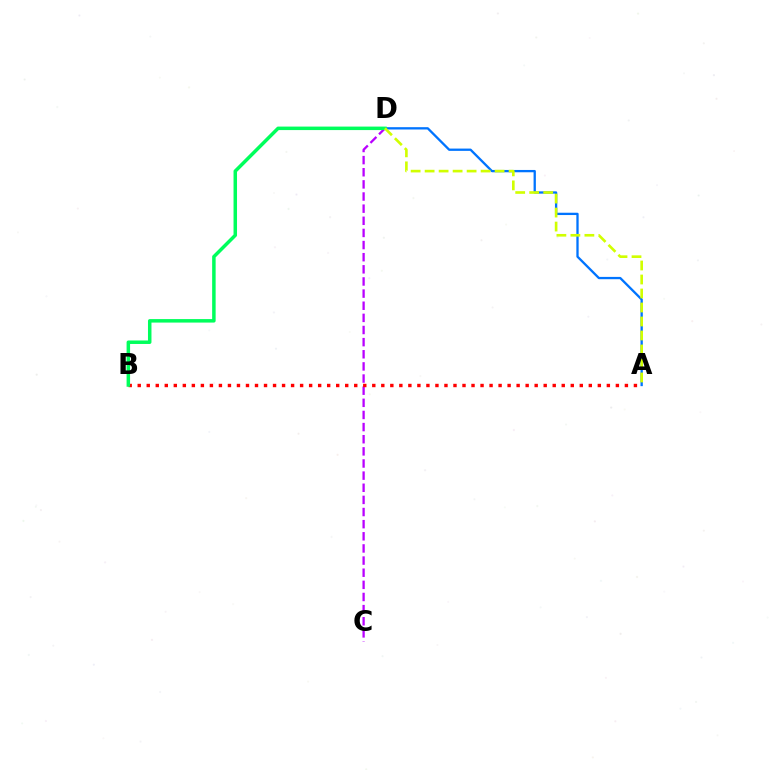{('A', 'D'): [{'color': '#0074ff', 'line_style': 'solid', 'thickness': 1.66}, {'color': '#d1ff00', 'line_style': 'dashed', 'thickness': 1.9}], ('C', 'D'): [{'color': '#b900ff', 'line_style': 'dashed', 'thickness': 1.65}], ('A', 'B'): [{'color': '#ff0000', 'line_style': 'dotted', 'thickness': 2.45}], ('B', 'D'): [{'color': '#00ff5c', 'line_style': 'solid', 'thickness': 2.51}]}